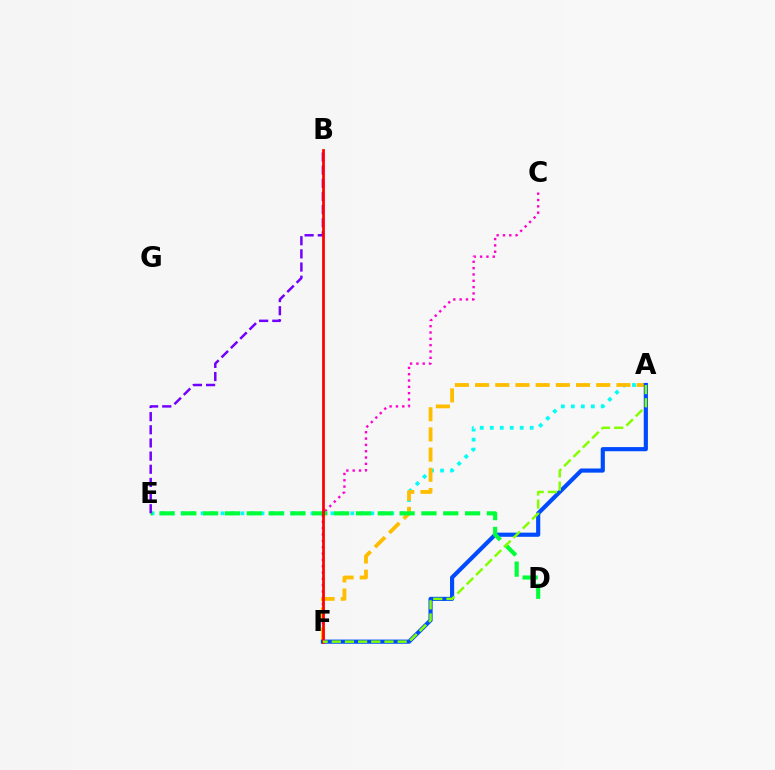{('A', 'E'): [{'color': '#00fff6', 'line_style': 'dotted', 'thickness': 2.71}], ('C', 'F'): [{'color': '#ff00cf', 'line_style': 'dotted', 'thickness': 1.72}], ('A', 'F'): [{'color': '#ffbd00', 'line_style': 'dashed', 'thickness': 2.74}, {'color': '#004bff', 'line_style': 'solid', 'thickness': 2.99}, {'color': '#84ff00', 'line_style': 'dashed', 'thickness': 1.79}], ('D', 'E'): [{'color': '#00ff39', 'line_style': 'dashed', 'thickness': 2.97}], ('B', 'E'): [{'color': '#7200ff', 'line_style': 'dashed', 'thickness': 1.79}], ('B', 'F'): [{'color': '#ff0000', 'line_style': 'solid', 'thickness': 1.98}]}